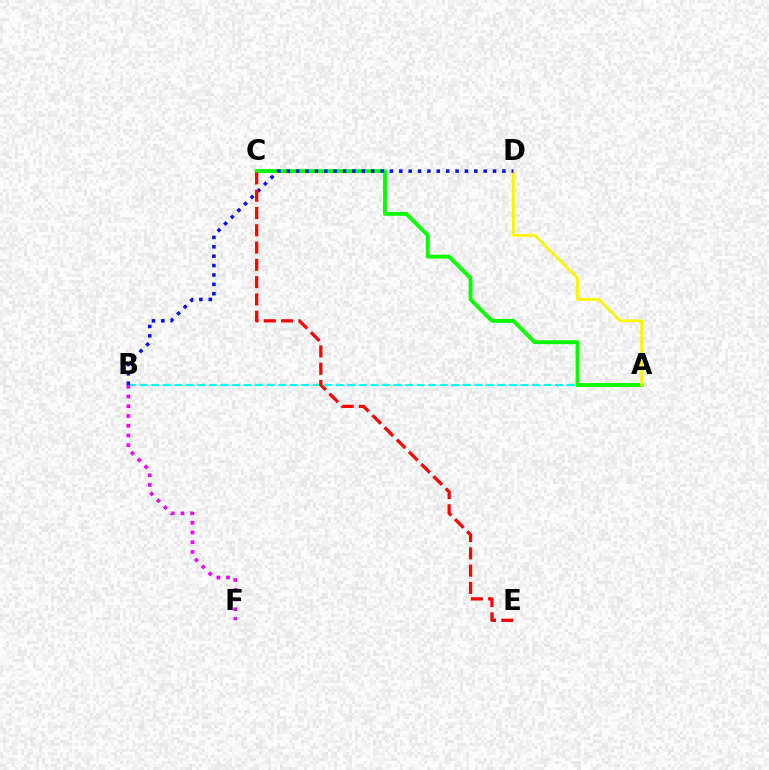{('A', 'B'): [{'color': '#00fff6', 'line_style': 'dashed', 'thickness': 1.57}], ('A', 'C'): [{'color': '#08ff00', 'line_style': 'solid', 'thickness': 2.79}], ('A', 'D'): [{'color': '#fcf500', 'line_style': 'solid', 'thickness': 2.01}], ('B', 'D'): [{'color': '#0010ff', 'line_style': 'dotted', 'thickness': 2.55}], ('B', 'F'): [{'color': '#ee00ff', 'line_style': 'dotted', 'thickness': 2.64}], ('C', 'E'): [{'color': '#ff0000', 'line_style': 'dashed', 'thickness': 2.35}]}